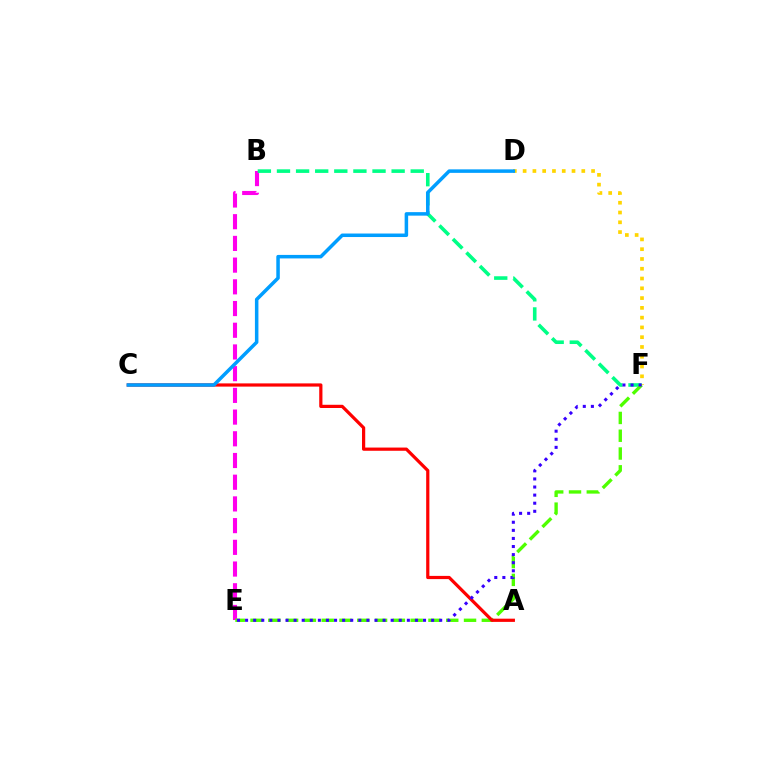{('B', 'E'): [{'color': '#ff00ed', 'line_style': 'dashed', 'thickness': 2.95}], ('D', 'F'): [{'color': '#ffd500', 'line_style': 'dotted', 'thickness': 2.66}], ('B', 'F'): [{'color': '#00ff86', 'line_style': 'dashed', 'thickness': 2.6}], ('E', 'F'): [{'color': '#4fff00', 'line_style': 'dashed', 'thickness': 2.42}, {'color': '#3700ff', 'line_style': 'dotted', 'thickness': 2.2}], ('A', 'C'): [{'color': '#ff0000', 'line_style': 'solid', 'thickness': 2.31}], ('C', 'D'): [{'color': '#009eff', 'line_style': 'solid', 'thickness': 2.53}]}